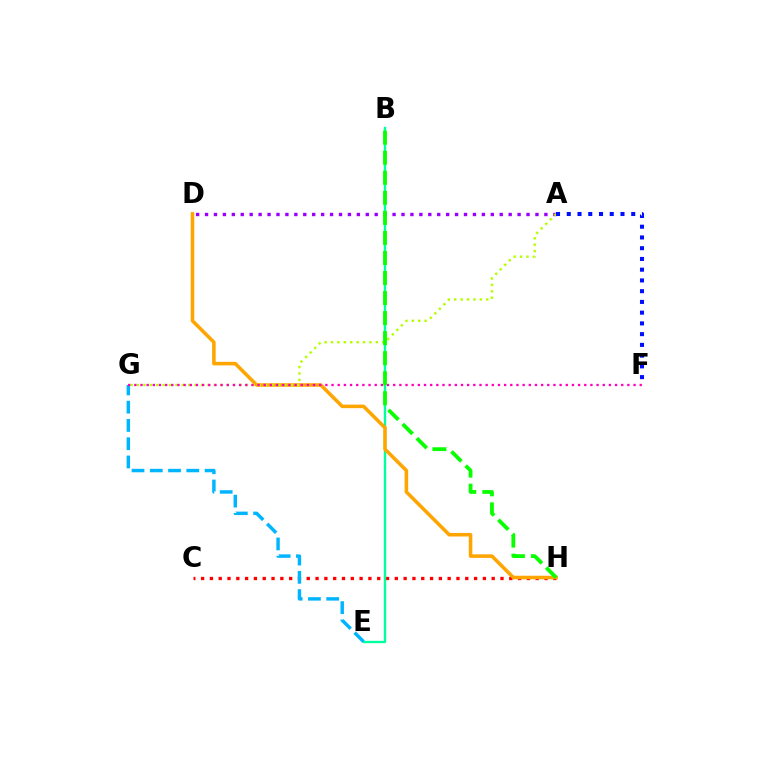{('C', 'H'): [{'color': '#ff0000', 'line_style': 'dotted', 'thickness': 2.39}], ('A', 'D'): [{'color': '#9b00ff', 'line_style': 'dotted', 'thickness': 2.43}], ('B', 'E'): [{'color': '#00ff9d', 'line_style': 'solid', 'thickness': 1.7}], ('D', 'H'): [{'color': '#ffa500', 'line_style': 'solid', 'thickness': 2.55}], ('A', 'G'): [{'color': '#b3ff00', 'line_style': 'dotted', 'thickness': 1.74}], ('A', 'F'): [{'color': '#0010ff', 'line_style': 'dotted', 'thickness': 2.92}], ('E', 'G'): [{'color': '#00b5ff', 'line_style': 'dashed', 'thickness': 2.48}], ('F', 'G'): [{'color': '#ff00bd', 'line_style': 'dotted', 'thickness': 1.67}], ('B', 'H'): [{'color': '#08ff00', 'line_style': 'dashed', 'thickness': 2.72}]}